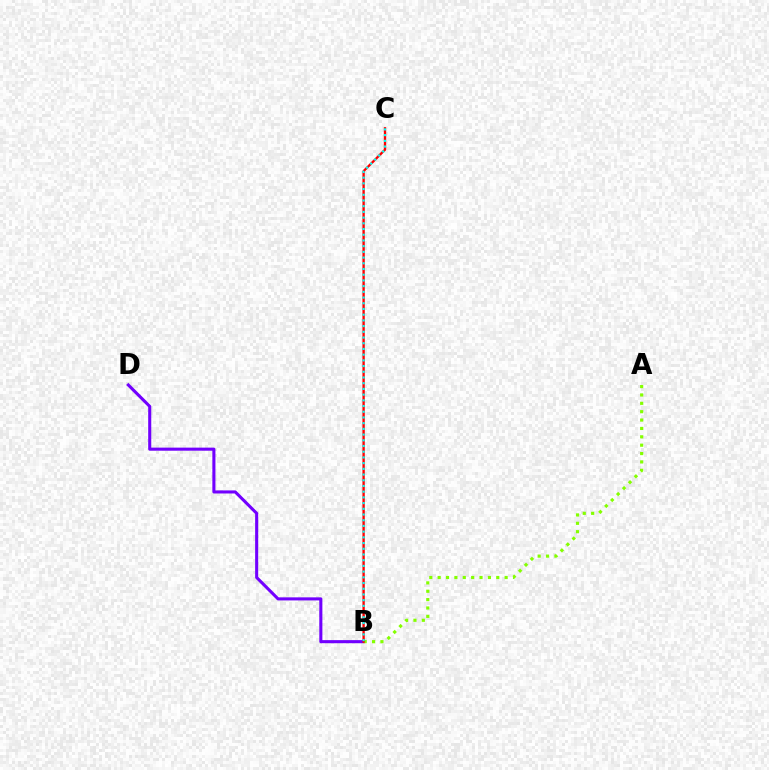{('B', 'D'): [{'color': '#7200ff', 'line_style': 'solid', 'thickness': 2.21}], ('A', 'B'): [{'color': '#84ff00', 'line_style': 'dotted', 'thickness': 2.28}], ('B', 'C'): [{'color': '#ff0000', 'line_style': 'solid', 'thickness': 1.68}, {'color': '#00fff6', 'line_style': 'dotted', 'thickness': 1.55}]}